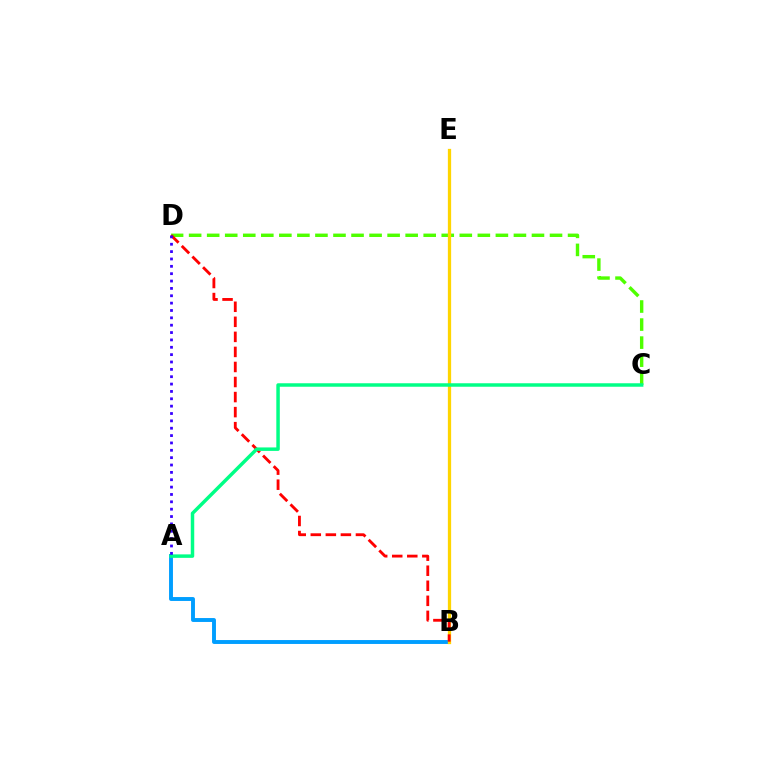{('C', 'D'): [{'color': '#4fff00', 'line_style': 'dashed', 'thickness': 2.45}], ('B', 'E'): [{'color': '#ff00ed', 'line_style': 'dotted', 'thickness': 2.08}, {'color': '#ffd500', 'line_style': 'solid', 'thickness': 2.36}], ('A', 'B'): [{'color': '#009eff', 'line_style': 'solid', 'thickness': 2.82}], ('B', 'D'): [{'color': '#ff0000', 'line_style': 'dashed', 'thickness': 2.04}], ('A', 'C'): [{'color': '#00ff86', 'line_style': 'solid', 'thickness': 2.5}], ('A', 'D'): [{'color': '#3700ff', 'line_style': 'dotted', 'thickness': 2.0}]}